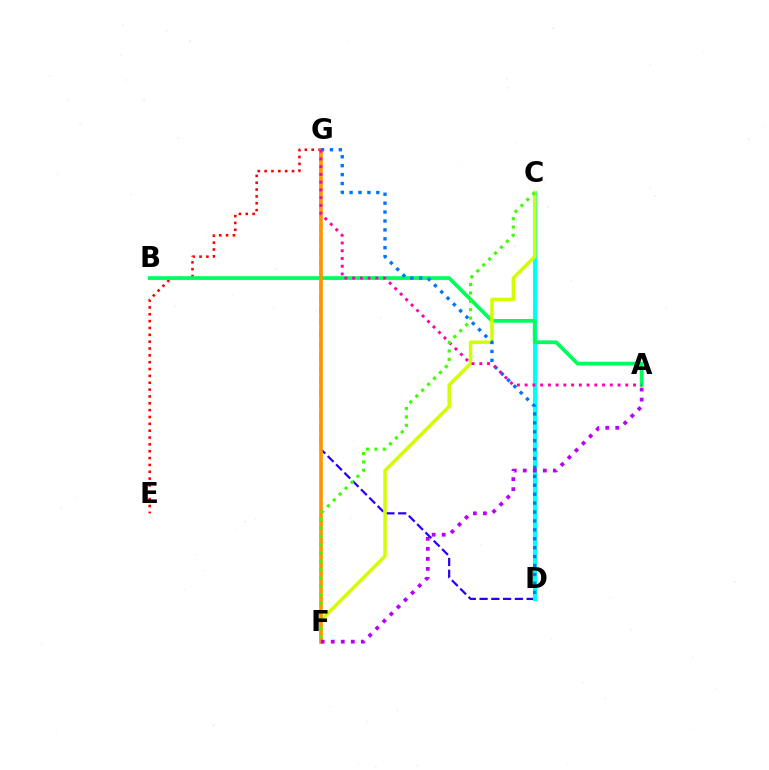{('E', 'G'): [{'color': '#ff0000', 'line_style': 'dotted', 'thickness': 1.86}], ('D', 'G'): [{'color': '#2500ff', 'line_style': 'dashed', 'thickness': 1.6}, {'color': '#0074ff', 'line_style': 'dotted', 'thickness': 2.42}], ('C', 'D'): [{'color': '#00fff6', 'line_style': 'solid', 'thickness': 2.96}], ('A', 'B'): [{'color': '#00ff5c', 'line_style': 'solid', 'thickness': 2.7}], ('C', 'F'): [{'color': '#d1ff00', 'line_style': 'solid', 'thickness': 2.5}, {'color': '#3dff00', 'line_style': 'dotted', 'thickness': 2.27}], ('F', 'G'): [{'color': '#ff9400', 'line_style': 'solid', 'thickness': 2.61}], ('A', 'G'): [{'color': '#ff00ac', 'line_style': 'dotted', 'thickness': 2.1}], ('A', 'F'): [{'color': '#b900ff', 'line_style': 'dotted', 'thickness': 2.72}]}